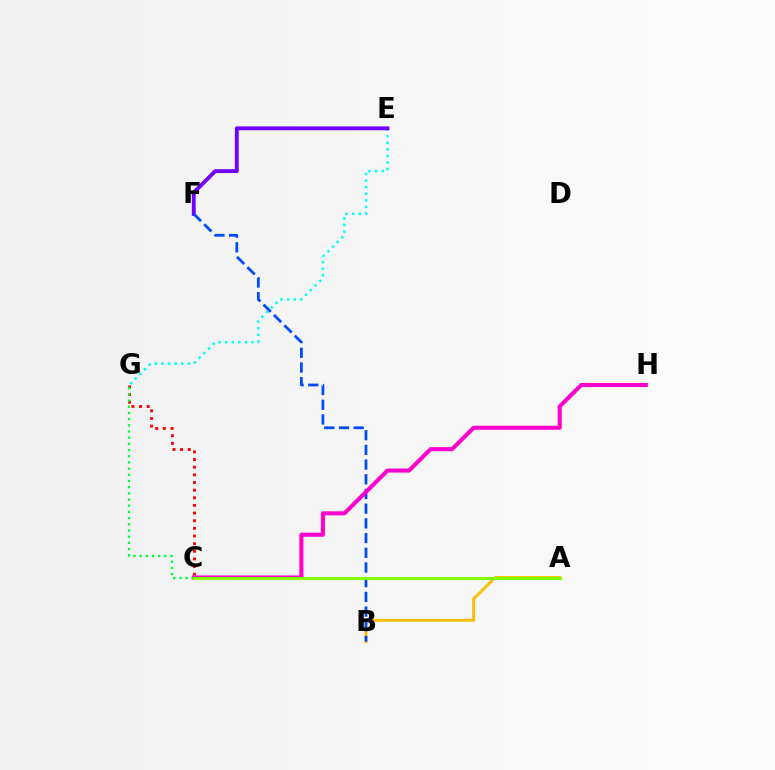{('A', 'B'): [{'color': '#ffbd00', 'line_style': 'solid', 'thickness': 2.09}], ('C', 'G'): [{'color': '#ff0000', 'line_style': 'dotted', 'thickness': 2.08}, {'color': '#00ff39', 'line_style': 'dotted', 'thickness': 1.68}], ('E', 'G'): [{'color': '#00fff6', 'line_style': 'dotted', 'thickness': 1.79}], ('E', 'F'): [{'color': '#7200ff', 'line_style': 'solid', 'thickness': 2.78}], ('B', 'F'): [{'color': '#004bff', 'line_style': 'dashed', 'thickness': 2.0}], ('C', 'H'): [{'color': '#ff00cf', 'line_style': 'solid', 'thickness': 2.93}], ('A', 'C'): [{'color': '#84ff00', 'line_style': 'solid', 'thickness': 2.24}]}